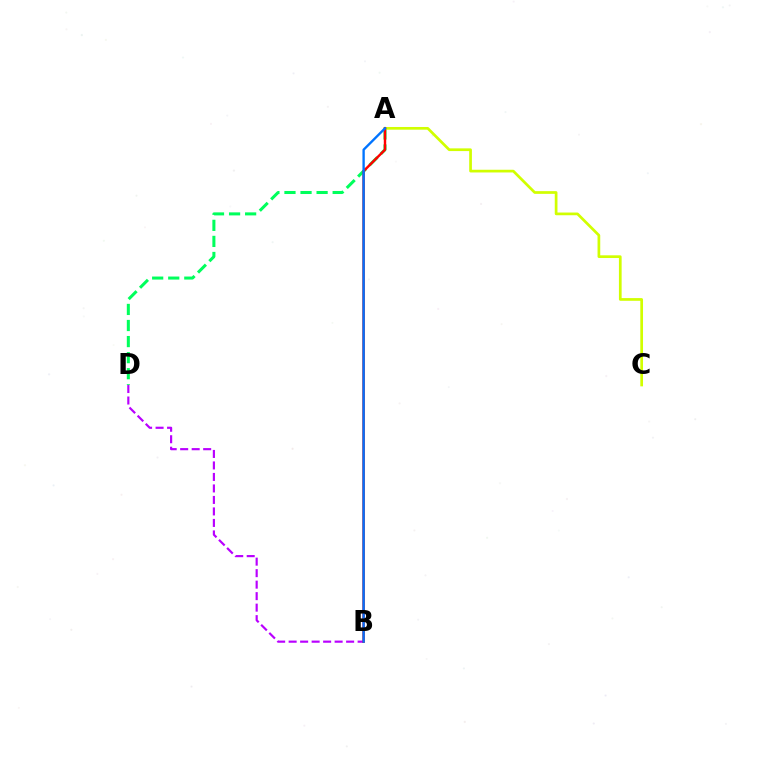{('A', 'D'): [{'color': '#00ff5c', 'line_style': 'dashed', 'thickness': 2.18}], ('B', 'D'): [{'color': '#b900ff', 'line_style': 'dashed', 'thickness': 1.56}], ('A', 'C'): [{'color': '#d1ff00', 'line_style': 'solid', 'thickness': 1.95}], ('A', 'B'): [{'color': '#ff0000', 'line_style': 'solid', 'thickness': 1.75}, {'color': '#0074ff', 'line_style': 'solid', 'thickness': 1.7}]}